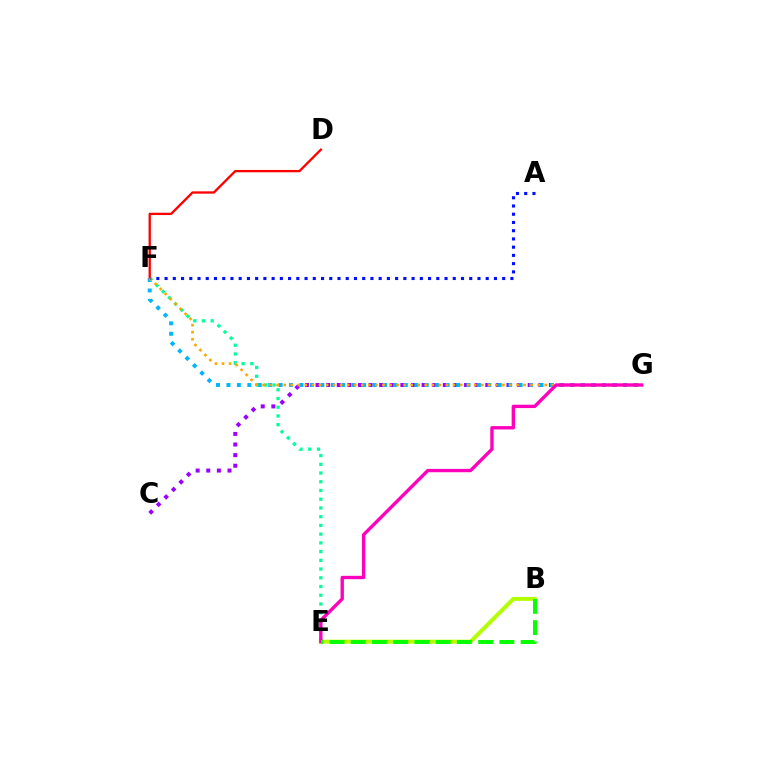{('B', 'E'): [{'color': '#b3ff00', 'line_style': 'solid', 'thickness': 2.85}, {'color': '#08ff00', 'line_style': 'dashed', 'thickness': 2.89}], ('C', 'G'): [{'color': '#9b00ff', 'line_style': 'dotted', 'thickness': 2.88}], ('F', 'G'): [{'color': '#00b5ff', 'line_style': 'dotted', 'thickness': 2.84}, {'color': '#ffa500', 'line_style': 'dotted', 'thickness': 1.92}], ('E', 'F'): [{'color': '#00ff9d', 'line_style': 'dotted', 'thickness': 2.37}], ('D', 'F'): [{'color': '#ff0000', 'line_style': 'solid', 'thickness': 1.67}], ('E', 'G'): [{'color': '#ff00bd', 'line_style': 'solid', 'thickness': 2.41}], ('A', 'F'): [{'color': '#0010ff', 'line_style': 'dotted', 'thickness': 2.24}]}